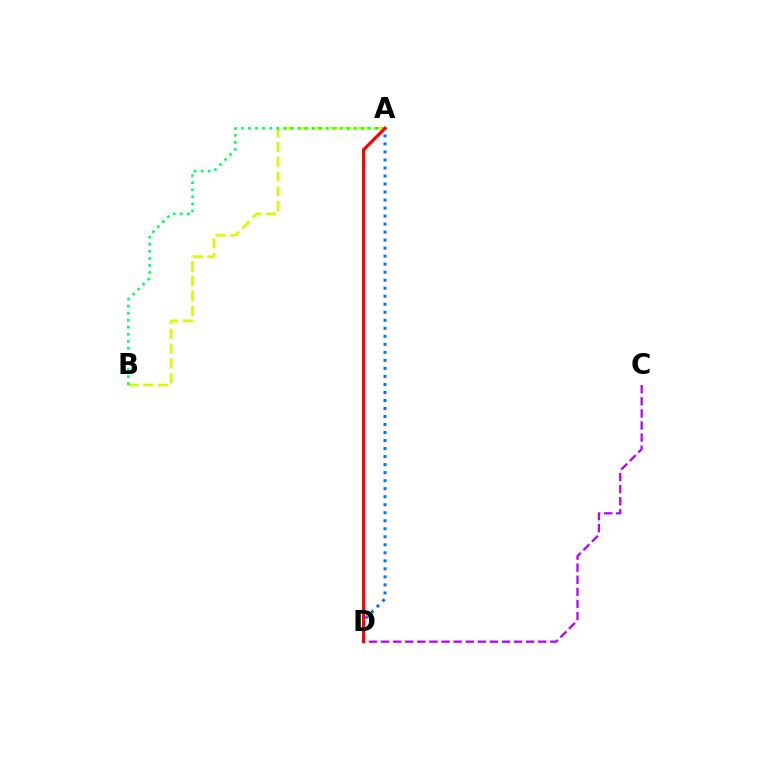{('A', 'D'): [{'color': '#0074ff', 'line_style': 'dotted', 'thickness': 2.18}, {'color': '#ff0000', 'line_style': 'solid', 'thickness': 2.29}], ('A', 'B'): [{'color': '#d1ff00', 'line_style': 'dashed', 'thickness': 2.01}, {'color': '#00ff5c', 'line_style': 'dotted', 'thickness': 1.92}], ('C', 'D'): [{'color': '#b900ff', 'line_style': 'dashed', 'thickness': 1.64}]}